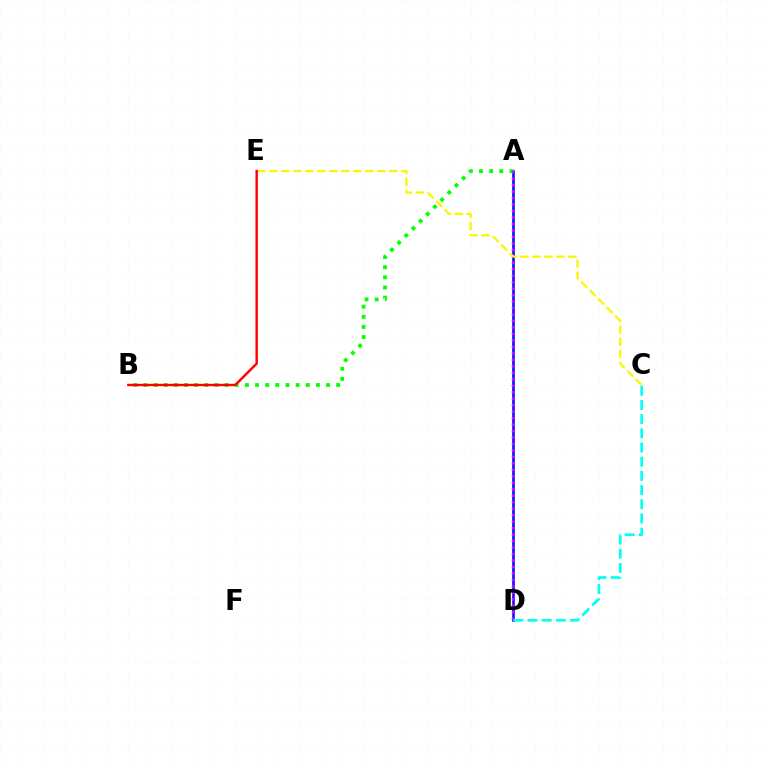{('A', 'D'): [{'color': '#0010ff', 'line_style': 'solid', 'thickness': 1.88}, {'color': '#ee00ff', 'line_style': 'dotted', 'thickness': 1.76}], ('A', 'B'): [{'color': '#08ff00', 'line_style': 'dotted', 'thickness': 2.76}], ('C', 'E'): [{'color': '#fcf500', 'line_style': 'dashed', 'thickness': 1.63}], ('C', 'D'): [{'color': '#00fff6', 'line_style': 'dashed', 'thickness': 1.93}], ('B', 'E'): [{'color': '#ff0000', 'line_style': 'solid', 'thickness': 1.74}]}